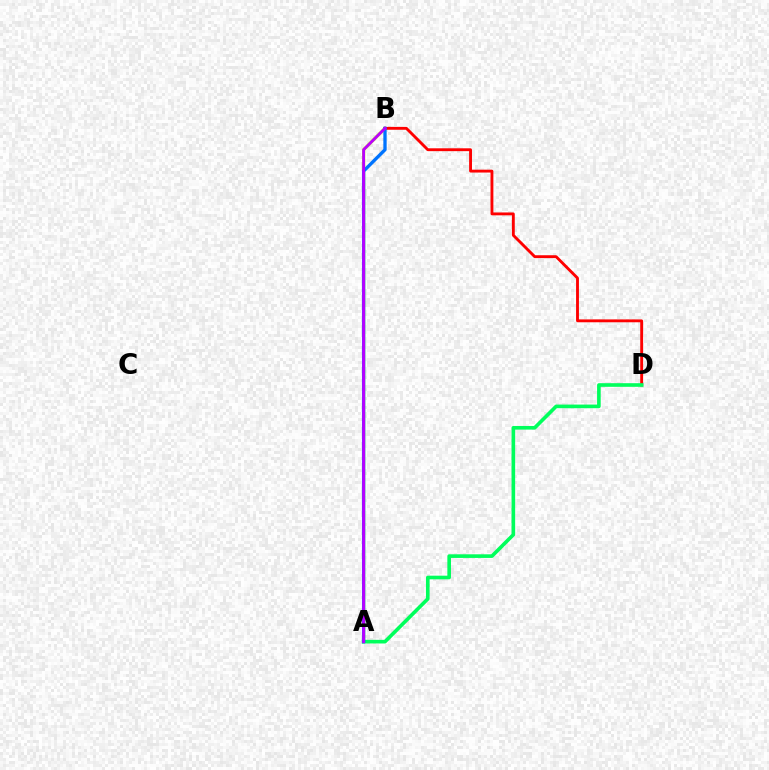{('A', 'B'): [{'color': '#d1ff00', 'line_style': 'solid', 'thickness': 2.27}, {'color': '#0074ff', 'line_style': 'solid', 'thickness': 2.38}, {'color': '#b900ff', 'line_style': 'solid', 'thickness': 2.07}], ('B', 'D'): [{'color': '#ff0000', 'line_style': 'solid', 'thickness': 2.06}], ('A', 'D'): [{'color': '#00ff5c', 'line_style': 'solid', 'thickness': 2.61}]}